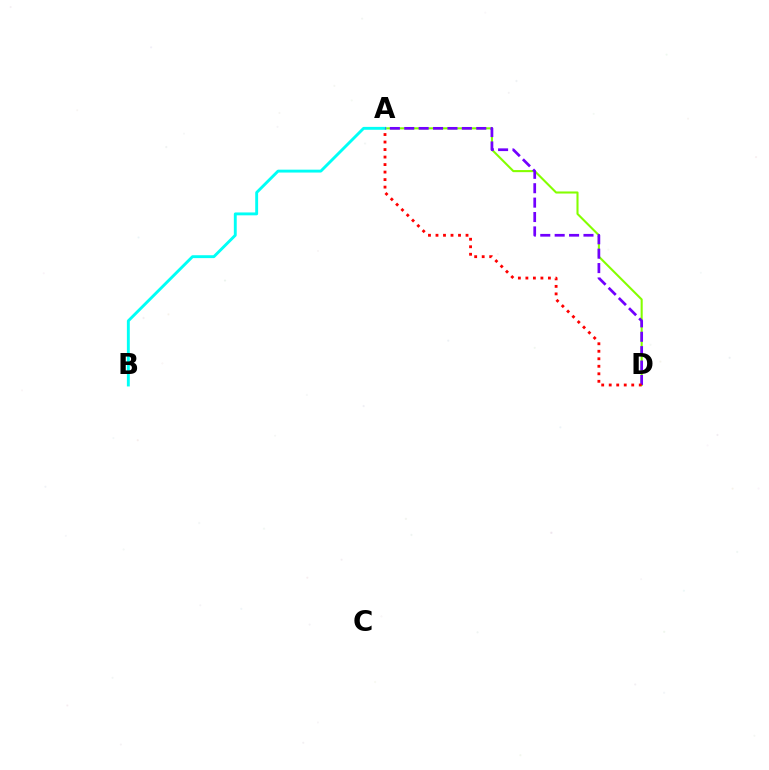{('A', 'D'): [{'color': '#84ff00', 'line_style': 'solid', 'thickness': 1.5}, {'color': '#7200ff', 'line_style': 'dashed', 'thickness': 1.96}, {'color': '#ff0000', 'line_style': 'dotted', 'thickness': 2.04}], ('A', 'B'): [{'color': '#00fff6', 'line_style': 'solid', 'thickness': 2.08}]}